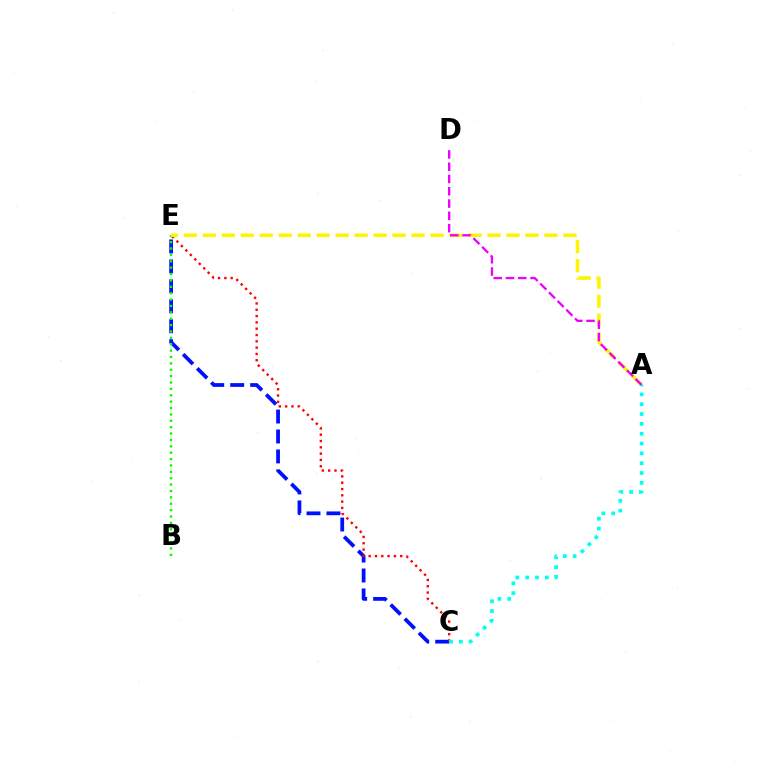{('C', 'E'): [{'color': '#0010ff', 'line_style': 'dashed', 'thickness': 2.71}, {'color': '#ff0000', 'line_style': 'dotted', 'thickness': 1.71}], ('B', 'E'): [{'color': '#08ff00', 'line_style': 'dotted', 'thickness': 1.73}], ('A', 'E'): [{'color': '#fcf500', 'line_style': 'dashed', 'thickness': 2.58}], ('A', 'D'): [{'color': '#ee00ff', 'line_style': 'dashed', 'thickness': 1.67}], ('A', 'C'): [{'color': '#00fff6', 'line_style': 'dotted', 'thickness': 2.67}]}